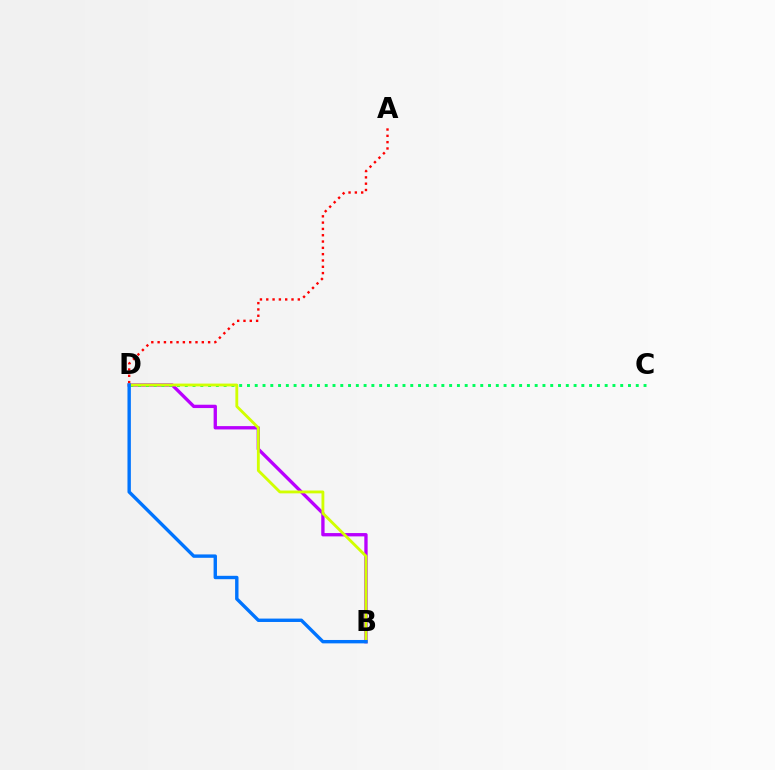{('B', 'D'): [{'color': '#b900ff', 'line_style': 'solid', 'thickness': 2.4}, {'color': '#d1ff00', 'line_style': 'solid', 'thickness': 2.04}, {'color': '#0074ff', 'line_style': 'solid', 'thickness': 2.44}], ('A', 'D'): [{'color': '#ff0000', 'line_style': 'dotted', 'thickness': 1.71}], ('C', 'D'): [{'color': '#00ff5c', 'line_style': 'dotted', 'thickness': 2.11}]}